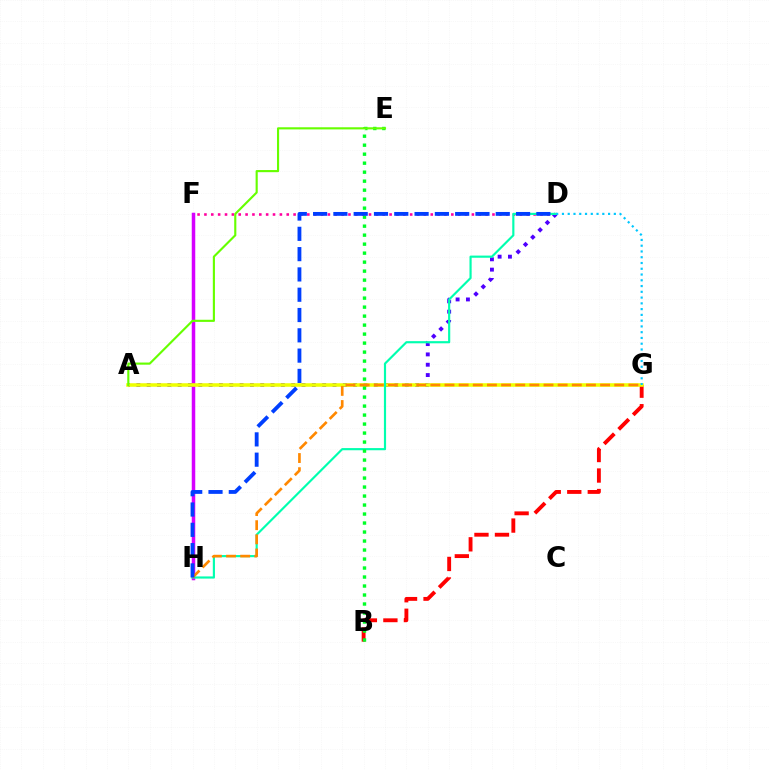{('B', 'G'): [{'color': '#ff0000', 'line_style': 'dashed', 'thickness': 2.79}], ('D', 'F'): [{'color': '#ff00a0', 'line_style': 'dotted', 'thickness': 1.86}], ('A', 'D'): [{'color': '#4f00ff', 'line_style': 'dotted', 'thickness': 2.8}], ('F', 'H'): [{'color': '#d600ff', 'line_style': 'solid', 'thickness': 2.52}], ('A', 'G'): [{'color': '#eeff00', 'line_style': 'solid', 'thickness': 2.55}], ('D', 'H'): [{'color': '#00ffaf', 'line_style': 'solid', 'thickness': 1.56}, {'color': '#003fff', 'line_style': 'dashed', 'thickness': 2.76}], ('D', 'G'): [{'color': '#00c7ff', 'line_style': 'dotted', 'thickness': 1.57}], ('B', 'E'): [{'color': '#00ff27', 'line_style': 'dotted', 'thickness': 2.44}], ('G', 'H'): [{'color': '#ff8800', 'line_style': 'dashed', 'thickness': 1.92}], ('A', 'E'): [{'color': '#66ff00', 'line_style': 'solid', 'thickness': 1.54}]}